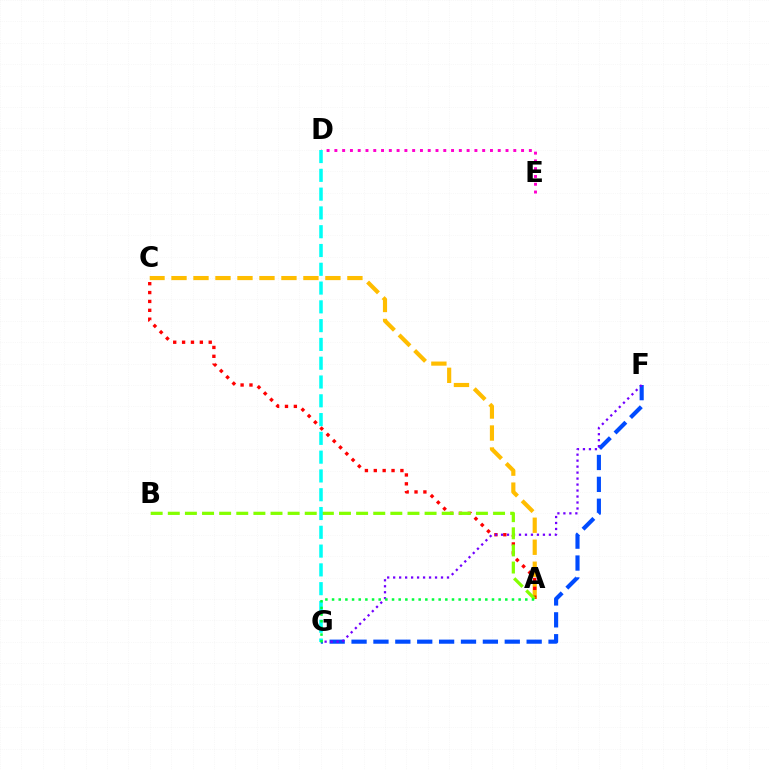{('A', 'C'): [{'color': '#ffbd00', 'line_style': 'dashed', 'thickness': 2.99}, {'color': '#ff0000', 'line_style': 'dotted', 'thickness': 2.41}], ('F', 'G'): [{'color': '#004bff', 'line_style': 'dashed', 'thickness': 2.97}, {'color': '#7200ff', 'line_style': 'dotted', 'thickness': 1.62}], ('D', 'E'): [{'color': '#ff00cf', 'line_style': 'dotted', 'thickness': 2.11}], ('A', 'B'): [{'color': '#84ff00', 'line_style': 'dashed', 'thickness': 2.33}], ('D', 'G'): [{'color': '#00fff6', 'line_style': 'dashed', 'thickness': 2.55}], ('A', 'G'): [{'color': '#00ff39', 'line_style': 'dotted', 'thickness': 1.81}]}